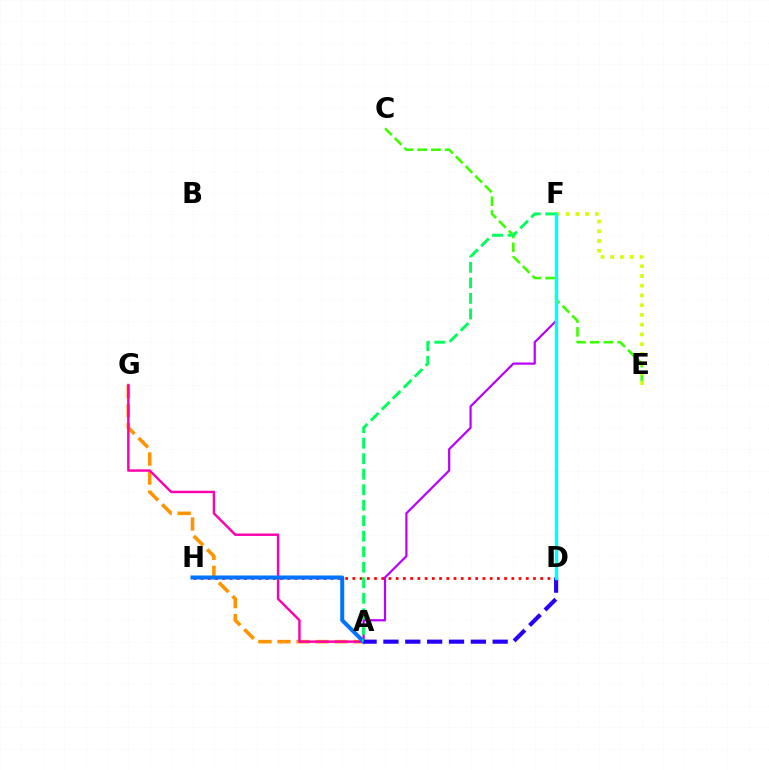{('A', 'F'): [{'color': '#b900ff', 'line_style': 'solid', 'thickness': 1.58}, {'color': '#00ff5c', 'line_style': 'dashed', 'thickness': 2.11}], ('C', 'E'): [{'color': '#3dff00', 'line_style': 'dashed', 'thickness': 1.87}], ('E', 'F'): [{'color': '#d1ff00', 'line_style': 'dotted', 'thickness': 2.65}], ('A', 'G'): [{'color': '#ff9400', 'line_style': 'dashed', 'thickness': 2.59}, {'color': '#ff00ac', 'line_style': 'solid', 'thickness': 1.75}], ('D', 'H'): [{'color': '#ff0000', 'line_style': 'dotted', 'thickness': 1.96}], ('A', 'H'): [{'color': '#0074ff', 'line_style': 'solid', 'thickness': 2.9}], ('A', 'D'): [{'color': '#2500ff', 'line_style': 'dashed', 'thickness': 2.97}], ('D', 'F'): [{'color': '#00fff6', 'line_style': 'solid', 'thickness': 2.44}]}